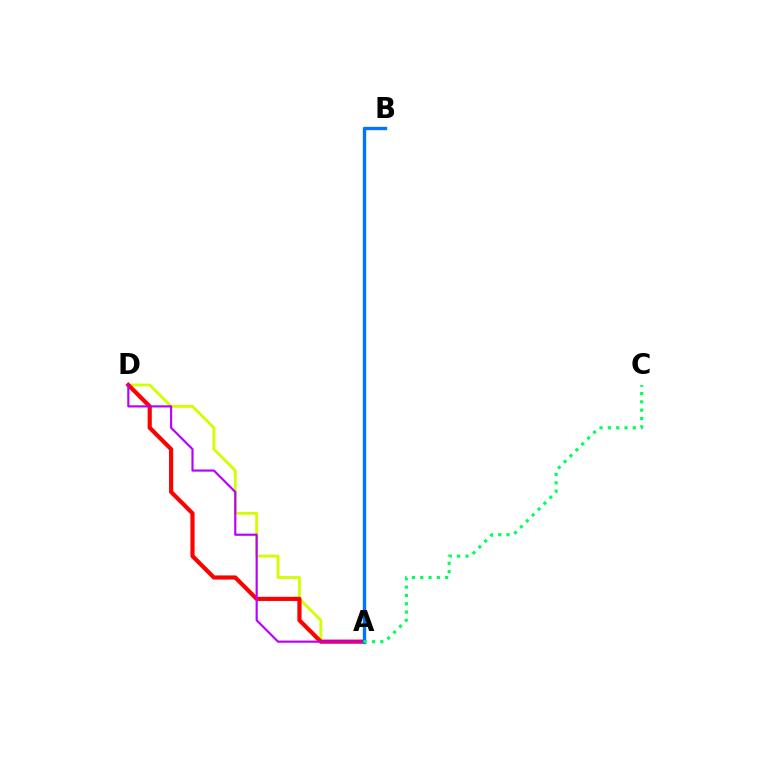{('A', 'D'): [{'color': '#d1ff00', 'line_style': 'solid', 'thickness': 2.05}, {'color': '#ff0000', 'line_style': 'solid', 'thickness': 3.0}, {'color': '#b900ff', 'line_style': 'solid', 'thickness': 1.56}], ('A', 'B'): [{'color': '#0074ff', 'line_style': 'solid', 'thickness': 2.42}], ('A', 'C'): [{'color': '#00ff5c', 'line_style': 'dotted', 'thickness': 2.26}]}